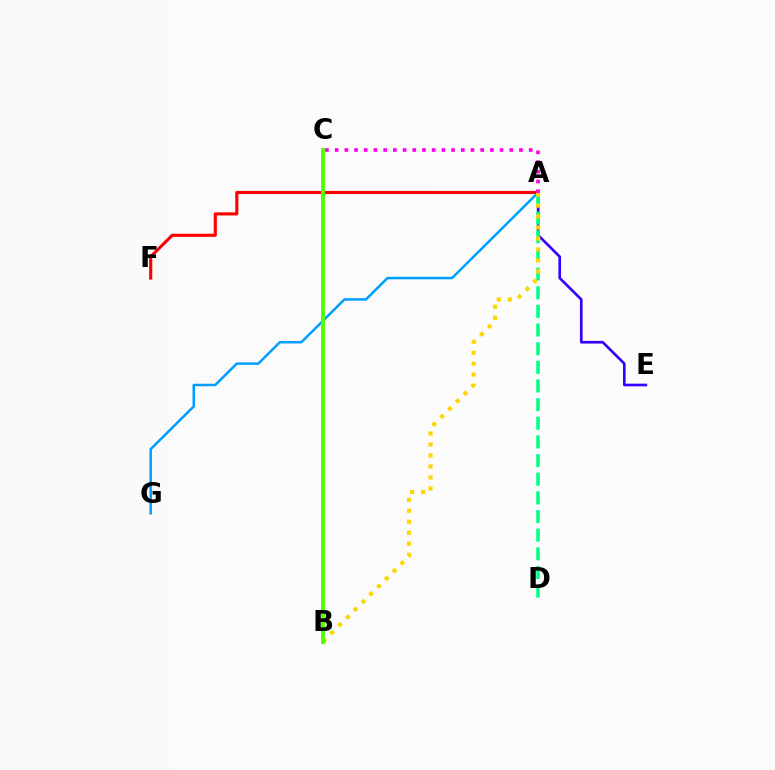{('A', 'E'): [{'color': '#3700ff', 'line_style': 'solid', 'thickness': 1.92}], ('A', 'F'): [{'color': '#ff0000', 'line_style': 'solid', 'thickness': 2.24}], ('A', 'G'): [{'color': '#009eff', 'line_style': 'solid', 'thickness': 1.8}], ('A', 'D'): [{'color': '#00ff86', 'line_style': 'dashed', 'thickness': 2.53}], ('A', 'B'): [{'color': '#ffd500', 'line_style': 'dotted', 'thickness': 2.98}], ('A', 'C'): [{'color': '#ff00ed', 'line_style': 'dotted', 'thickness': 2.64}], ('B', 'C'): [{'color': '#4fff00', 'line_style': 'solid', 'thickness': 2.77}]}